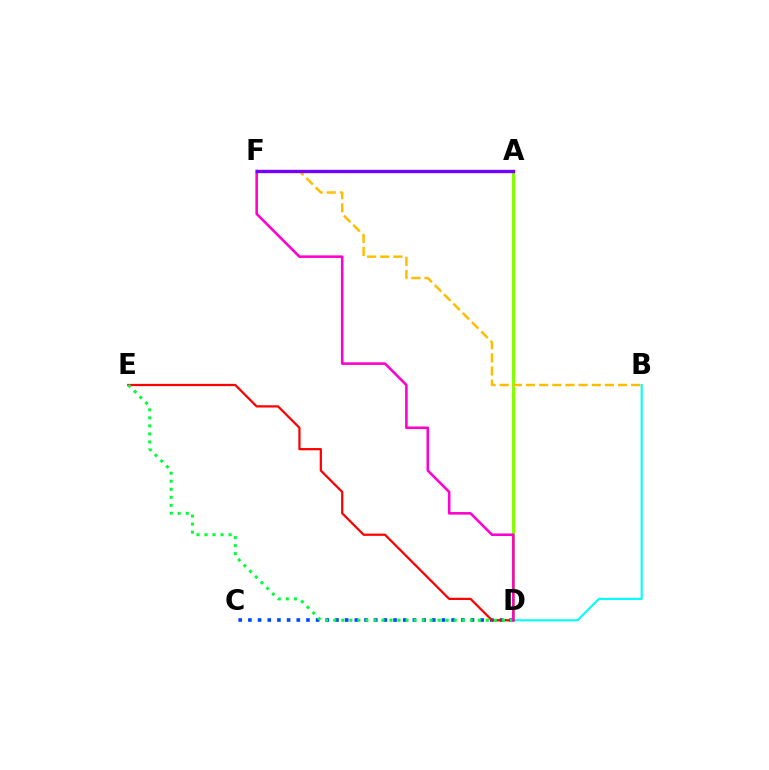{('A', 'D'): [{'color': '#84ff00', 'line_style': 'solid', 'thickness': 2.27}], ('B', 'D'): [{'color': '#00fff6', 'line_style': 'solid', 'thickness': 1.53}], ('C', 'D'): [{'color': '#004bff', 'line_style': 'dotted', 'thickness': 2.63}], ('D', 'E'): [{'color': '#ff0000', 'line_style': 'solid', 'thickness': 1.62}, {'color': '#00ff39', 'line_style': 'dotted', 'thickness': 2.18}], ('B', 'F'): [{'color': '#ffbd00', 'line_style': 'dashed', 'thickness': 1.79}], ('D', 'F'): [{'color': '#ff00cf', 'line_style': 'solid', 'thickness': 1.86}], ('A', 'F'): [{'color': '#7200ff', 'line_style': 'solid', 'thickness': 2.41}]}